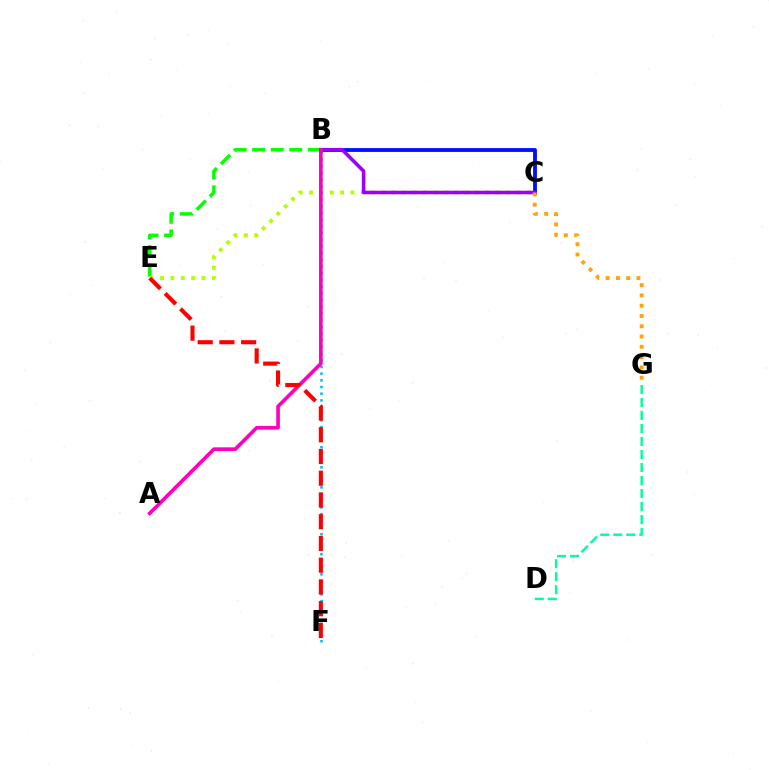{('B', 'C'): [{'color': '#0010ff', 'line_style': 'solid', 'thickness': 2.75}, {'color': '#9b00ff', 'line_style': 'solid', 'thickness': 2.57}], ('B', 'E'): [{'color': '#08ff00', 'line_style': 'dashed', 'thickness': 2.52}], ('C', 'E'): [{'color': '#b3ff00', 'line_style': 'dotted', 'thickness': 2.82}], ('B', 'F'): [{'color': '#00b5ff', 'line_style': 'dotted', 'thickness': 1.82}], ('A', 'B'): [{'color': '#ff00bd', 'line_style': 'solid', 'thickness': 2.64}], ('C', 'G'): [{'color': '#ffa500', 'line_style': 'dotted', 'thickness': 2.79}], ('E', 'F'): [{'color': '#ff0000', 'line_style': 'dashed', 'thickness': 2.95}], ('D', 'G'): [{'color': '#00ff9d', 'line_style': 'dashed', 'thickness': 1.77}]}